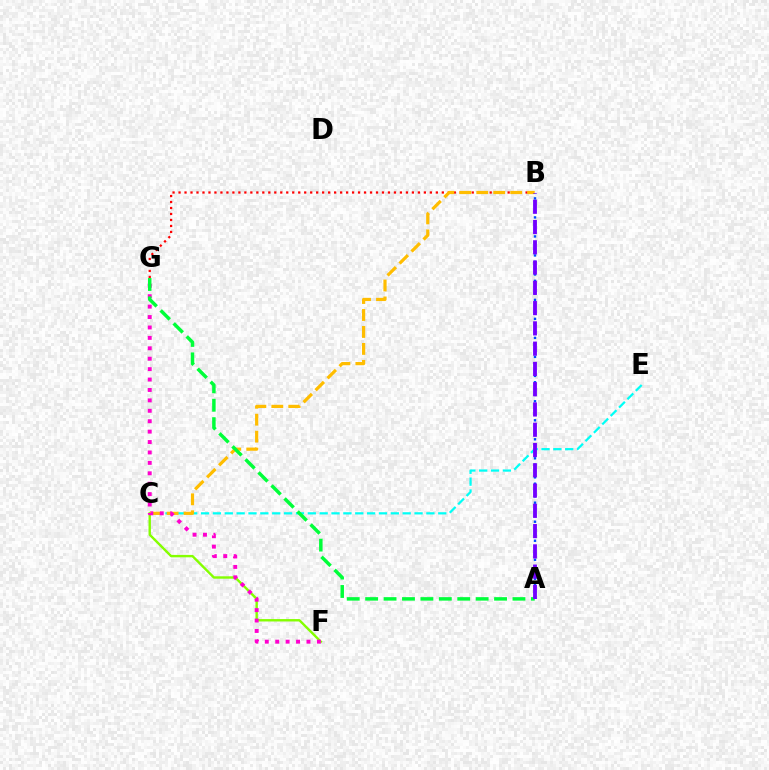{('C', 'F'): [{'color': '#84ff00', 'line_style': 'solid', 'thickness': 1.73}], ('B', 'G'): [{'color': '#ff0000', 'line_style': 'dotted', 'thickness': 1.63}], ('C', 'E'): [{'color': '#00fff6', 'line_style': 'dashed', 'thickness': 1.61}], ('B', 'C'): [{'color': '#ffbd00', 'line_style': 'dashed', 'thickness': 2.3}], ('A', 'B'): [{'color': '#004bff', 'line_style': 'dotted', 'thickness': 1.72}, {'color': '#7200ff', 'line_style': 'dashed', 'thickness': 2.75}], ('F', 'G'): [{'color': '#ff00cf', 'line_style': 'dotted', 'thickness': 2.83}], ('A', 'G'): [{'color': '#00ff39', 'line_style': 'dashed', 'thickness': 2.5}]}